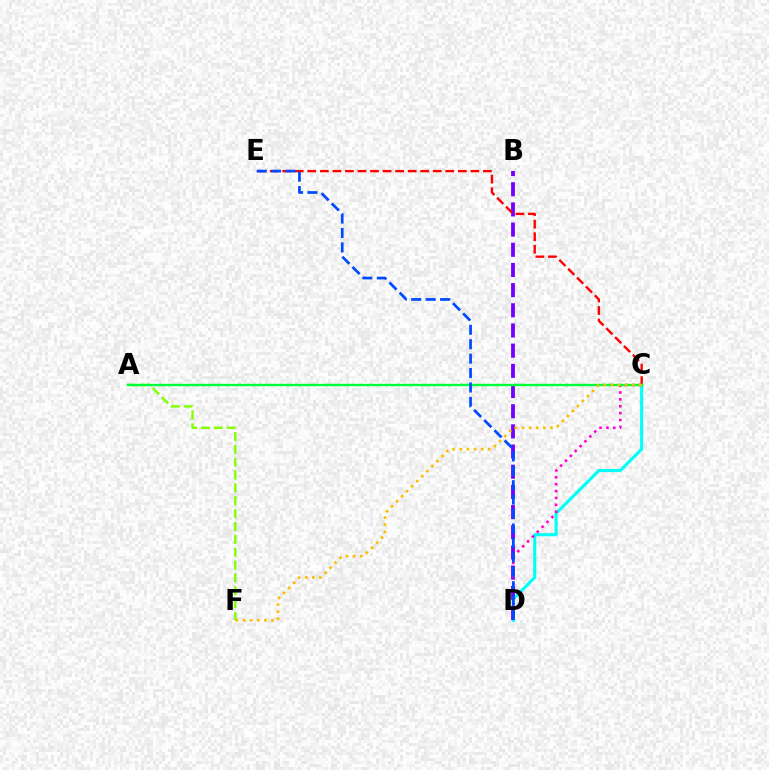{('C', 'D'): [{'color': '#00fff6', 'line_style': 'solid', 'thickness': 2.24}, {'color': '#ff00cf', 'line_style': 'dotted', 'thickness': 1.87}], ('B', 'D'): [{'color': '#7200ff', 'line_style': 'dashed', 'thickness': 2.74}], ('A', 'F'): [{'color': '#84ff00', 'line_style': 'dashed', 'thickness': 1.75}], ('C', 'E'): [{'color': '#ff0000', 'line_style': 'dashed', 'thickness': 1.7}], ('A', 'C'): [{'color': '#00ff39', 'line_style': 'solid', 'thickness': 1.7}], ('C', 'F'): [{'color': '#ffbd00', 'line_style': 'dotted', 'thickness': 1.93}], ('D', 'E'): [{'color': '#004bff', 'line_style': 'dashed', 'thickness': 1.96}]}